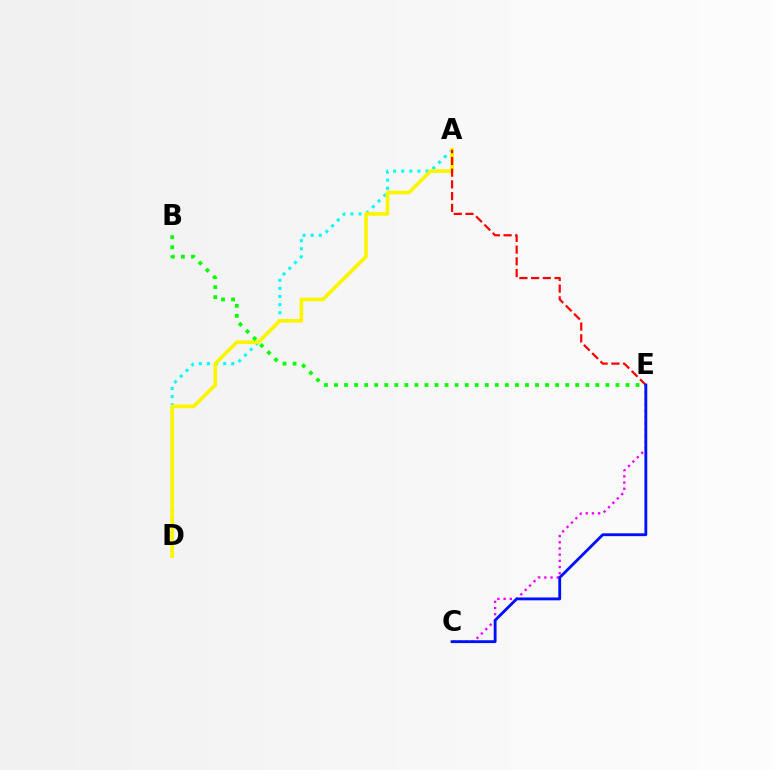{('A', 'D'): [{'color': '#00fff6', 'line_style': 'dotted', 'thickness': 2.2}, {'color': '#fcf500', 'line_style': 'solid', 'thickness': 2.65}], ('C', 'E'): [{'color': '#ee00ff', 'line_style': 'dotted', 'thickness': 1.68}, {'color': '#0010ff', 'line_style': 'solid', 'thickness': 2.05}], ('A', 'E'): [{'color': '#ff0000', 'line_style': 'dashed', 'thickness': 1.59}], ('B', 'E'): [{'color': '#08ff00', 'line_style': 'dotted', 'thickness': 2.73}]}